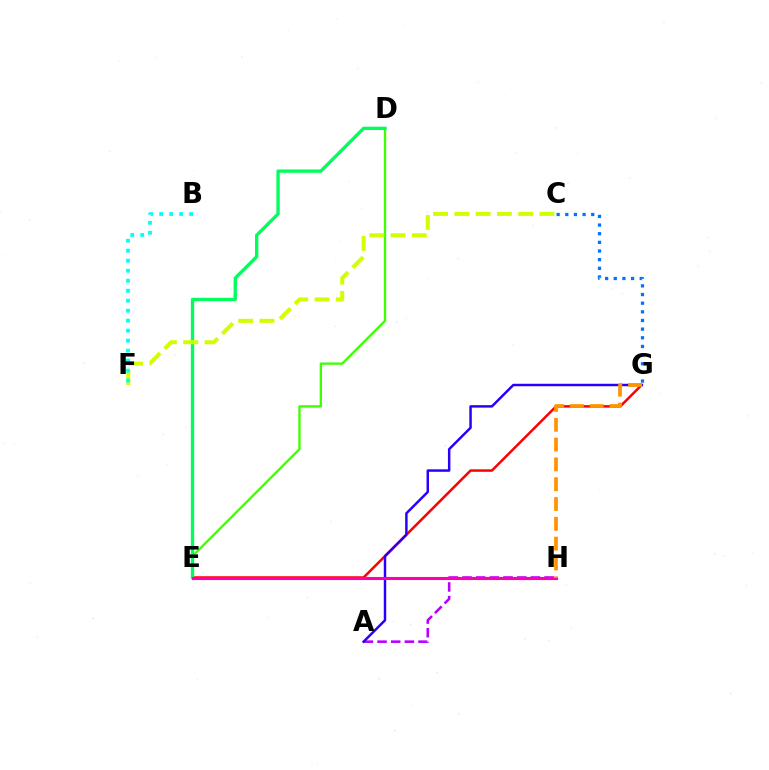{('D', 'E'): [{'color': '#3dff00', 'line_style': 'solid', 'thickness': 1.67}, {'color': '#00ff5c', 'line_style': 'solid', 'thickness': 2.39}], ('C', 'G'): [{'color': '#0074ff', 'line_style': 'dotted', 'thickness': 2.35}], ('A', 'H'): [{'color': '#b900ff', 'line_style': 'dashed', 'thickness': 1.86}], ('E', 'G'): [{'color': '#ff0000', 'line_style': 'solid', 'thickness': 1.81}], ('A', 'G'): [{'color': '#2500ff', 'line_style': 'solid', 'thickness': 1.77}], ('C', 'F'): [{'color': '#d1ff00', 'line_style': 'dashed', 'thickness': 2.89}], ('E', 'H'): [{'color': '#ff00ac', 'line_style': 'solid', 'thickness': 2.22}], ('B', 'F'): [{'color': '#00fff6', 'line_style': 'dotted', 'thickness': 2.71}], ('G', 'H'): [{'color': '#ff9400', 'line_style': 'dashed', 'thickness': 2.69}]}